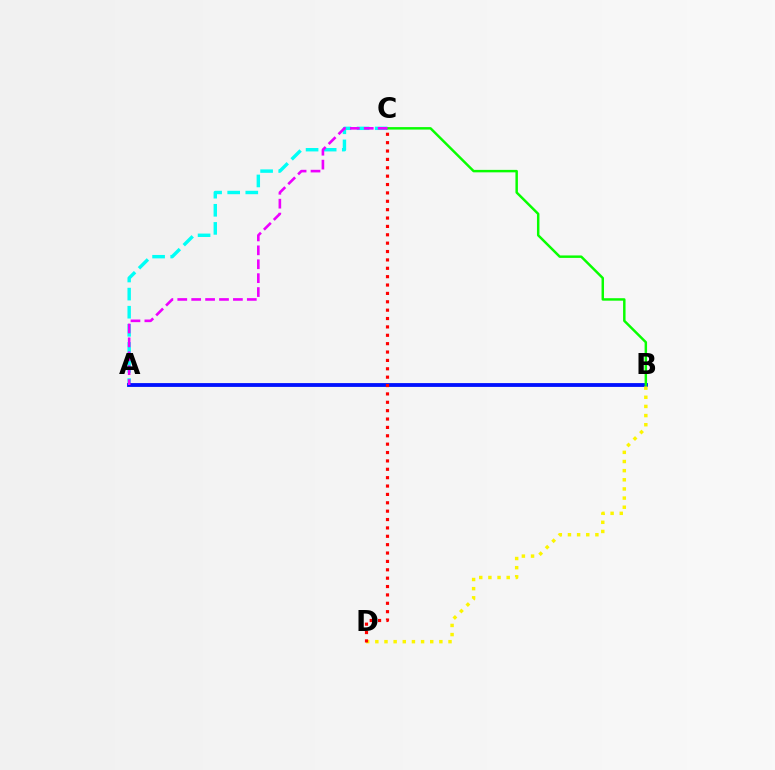{('A', 'C'): [{'color': '#00fff6', 'line_style': 'dashed', 'thickness': 2.46}, {'color': '#ee00ff', 'line_style': 'dashed', 'thickness': 1.89}], ('A', 'B'): [{'color': '#0010ff', 'line_style': 'solid', 'thickness': 2.75}], ('B', 'C'): [{'color': '#08ff00', 'line_style': 'solid', 'thickness': 1.78}], ('B', 'D'): [{'color': '#fcf500', 'line_style': 'dotted', 'thickness': 2.49}], ('C', 'D'): [{'color': '#ff0000', 'line_style': 'dotted', 'thickness': 2.28}]}